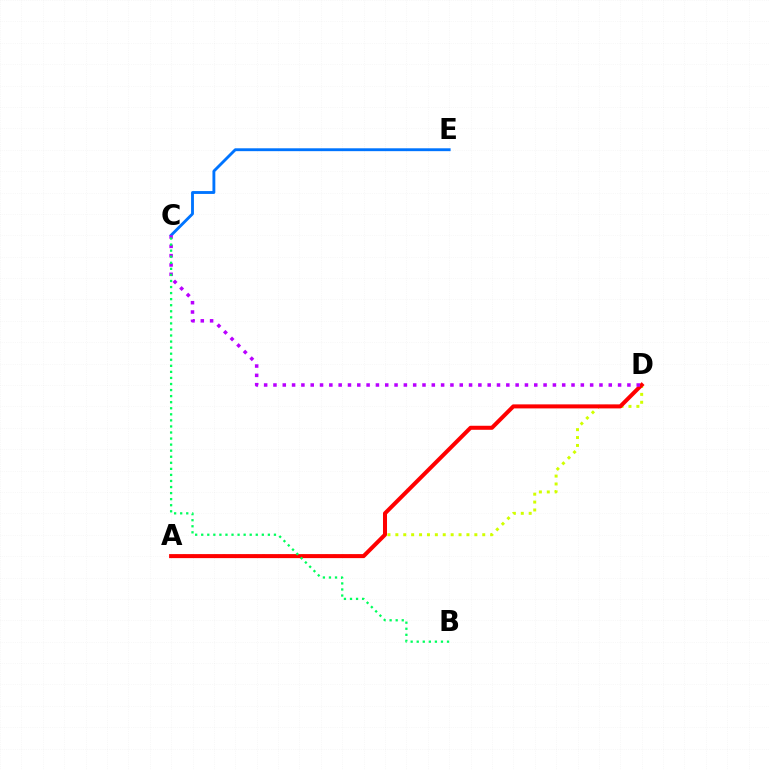{('A', 'D'): [{'color': '#d1ff00', 'line_style': 'dotted', 'thickness': 2.15}, {'color': '#ff0000', 'line_style': 'solid', 'thickness': 2.9}], ('C', 'E'): [{'color': '#0074ff', 'line_style': 'solid', 'thickness': 2.06}], ('C', 'D'): [{'color': '#b900ff', 'line_style': 'dotted', 'thickness': 2.53}], ('B', 'C'): [{'color': '#00ff5c', 'line_style': 'dotted', 'thickness': 1.65}]}